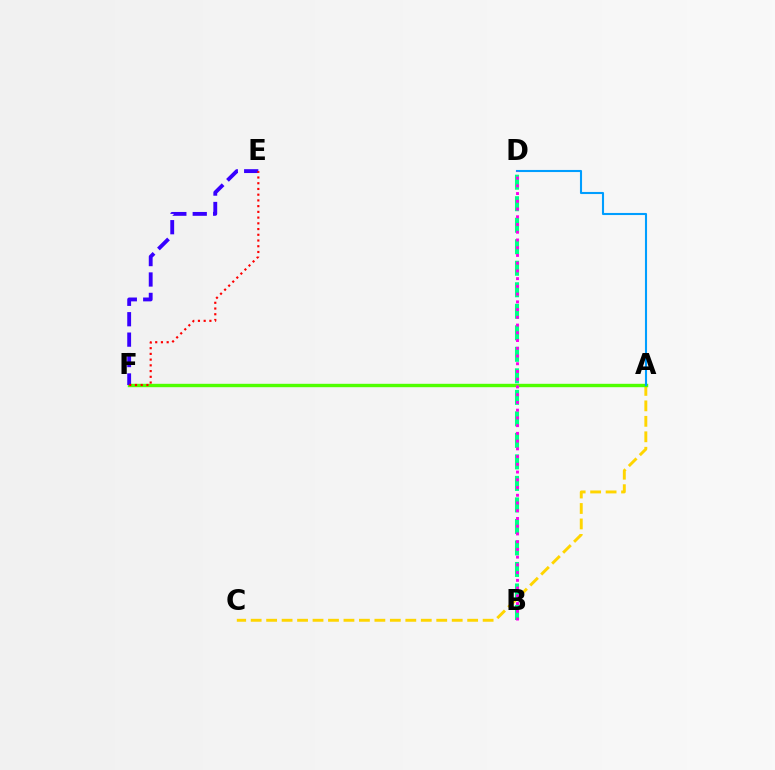{('A', 'C'): [{'color': '#ffd500', 'line_style': 'dashed', 'thickness': 2.1}], ('B', 'D'): [{'color': '#00ff86', 'line_style': 'dashed', 'thickness': 2.92}, {'color': '#ff00ed', 'line_style': 'dotted', 'thickness': 2.1}], ('A', 'F'): [{'color': '#4fff00', 'line_style': 'solid', 'thickness': 2.44}], ('E', 'F'): [{'color': '#3700ff', 'line_style': 'dashed', 'thickness': 2.77}, {'color': '#ff0000', 'line_style': 'dotted', 'thickness': 1.56}], ('A', 'D'): [{'color': '#009eff', 'line_style': 'solid', 'thickness': 1.51}]}